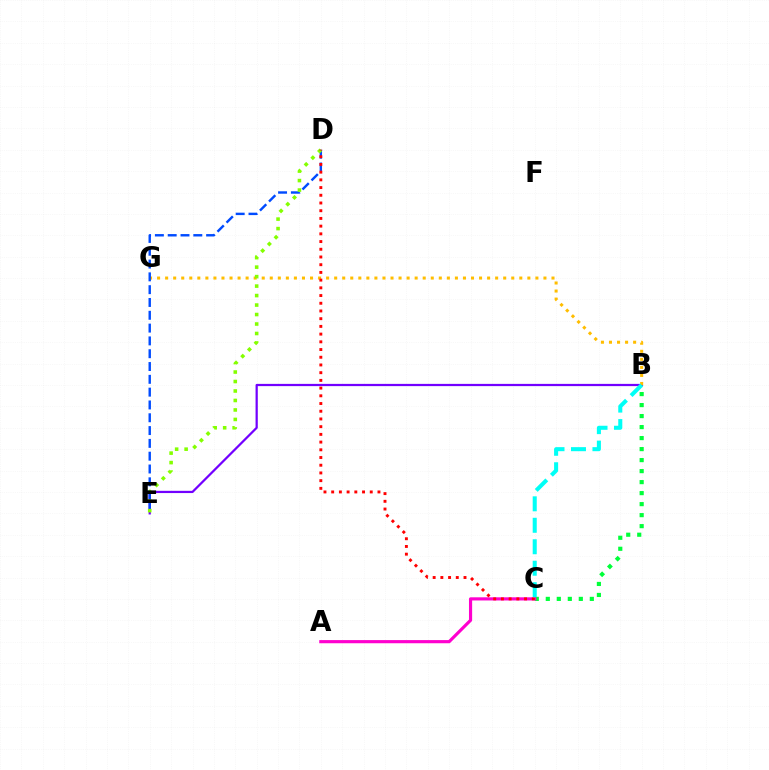{('B', 'E'): [{'color': '#7200ff', 'line_style': 'solid', 'thickness': 1.61}], ('B', 'G'): [{'color': '#ffbd00', 'line_style': 'dotted', 'thickness': 2.19}], ('D', 'E'): [{'color': '#004bff', 'line_style': 'dashed', 'thickness': 1.74}, {'color': '#84ff00', 'line_style': 'dotted', 'thickness': 2.58}], ('B', 'C'): [{'color': '#00ff39', 'line_style': 'dotted', 'thickness': 2.99}, {'color': '#00fff6', 'line_style': 'dashed', 'thickness': 2.92}], ('A', 'C'): [{'color': '#ff00cf', 'line_style': 'solid', 'thickness': 2.27}], ('C', 'D'): [{'color': '#ff0000', 'line_style': 'dotted', 'thickness': 2.1}]}